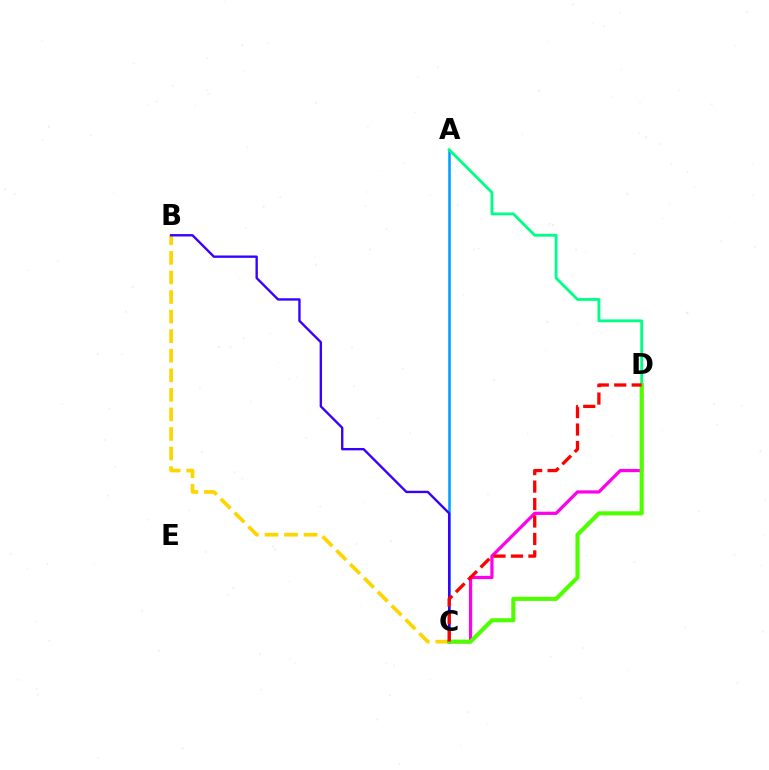{('B', 'C'): [{'color': '#ffd500', 'line_style': 'dashed', 'thickness': 2.66}, {'color': '#3700ff', 'line_style': 'solid', 'thickness': 1.71}], ('C', 'D'): [{'color': '#ff00ed', 'line_style': 'solid', 'thickness': 2.32}, {'color': '#4fff00', 'line_style': 'solid', 'thickness': 2.95}, {'color': '#ff0000', 'line_style': 'dashed', 'thickness': 2.37}], ('A', 'C'): [{'color': '#009eff', 'line_style': 'solid', 'thickness': 1.84}], ('A', 'D'): [{'color': '#00ff86', 'line_style': 'solid', 'thickness': 2.04}]}